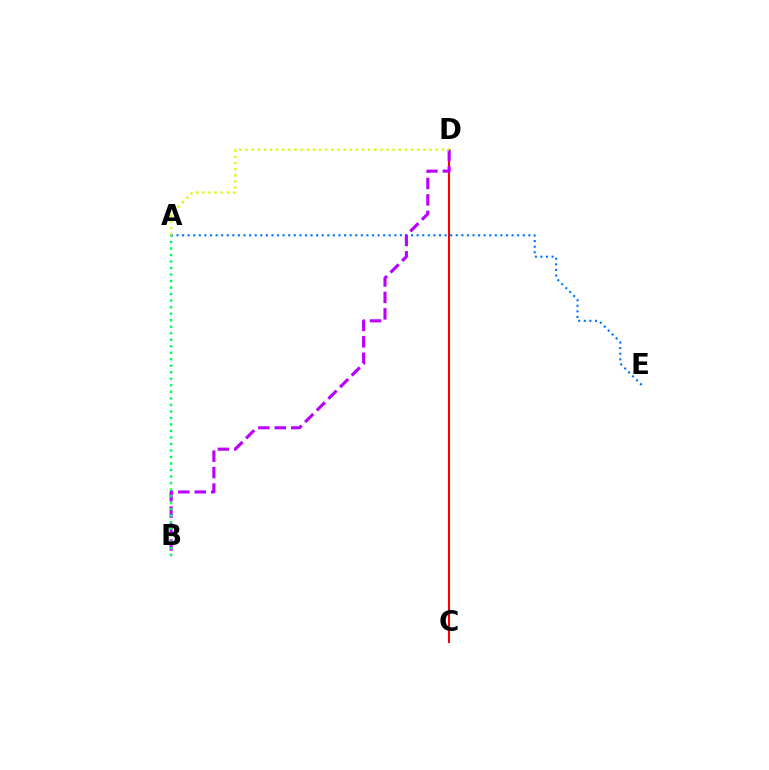{('C', 'D'): [{'color': '#ff0000', 'line_style': 'solid', 'thickness': 1.51}], ('A', 'E'): [{'color': '#0074ff', 'line_style': 'dotted', 'thickness': 1.52}], ('B', 'D'): [{'color': '#b900ff', 'line_style': 'dashed', 'thickness': 2.24}], ('A', 'B'): [{'color': '#00ff5c', 'line_style': 'dotted', 'thickness': 1.77}], ('A', 'D'): [{'color': '#d1ff00', 'line_style': 'dotted', 'thickness': 1.67}]}